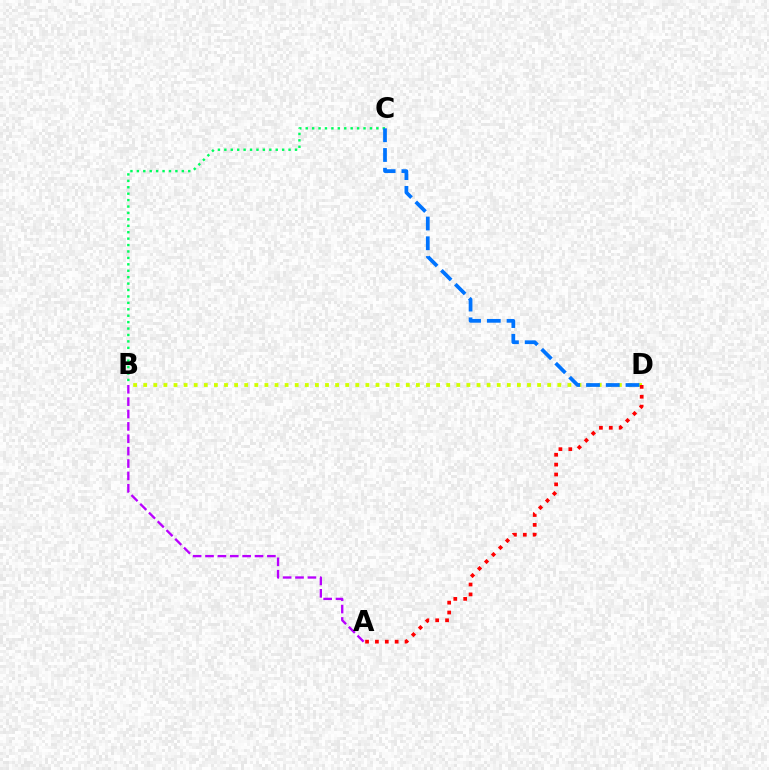{('B', 'D'): [{'color': '#d1ff00', 'line_style': 'dotted', 'thickness': 2.74}], ('B', 'C'): [{'color': '#00ff5c', 'line_style': 'dotted', 'thickness': 1.74}], ('A', 'D'): [{'color': '#ff0000', 'line_style': 'dotted', 'thickness': 2.68}], ('C', 'D'): [{'color': '#0074ff', 'line_style': 'dashed', 'thickness': 2.68}], ('A', 'B'): [{'color': '#b900ff', 'line_style': 'dashed', 'thickness': 1.68}]}